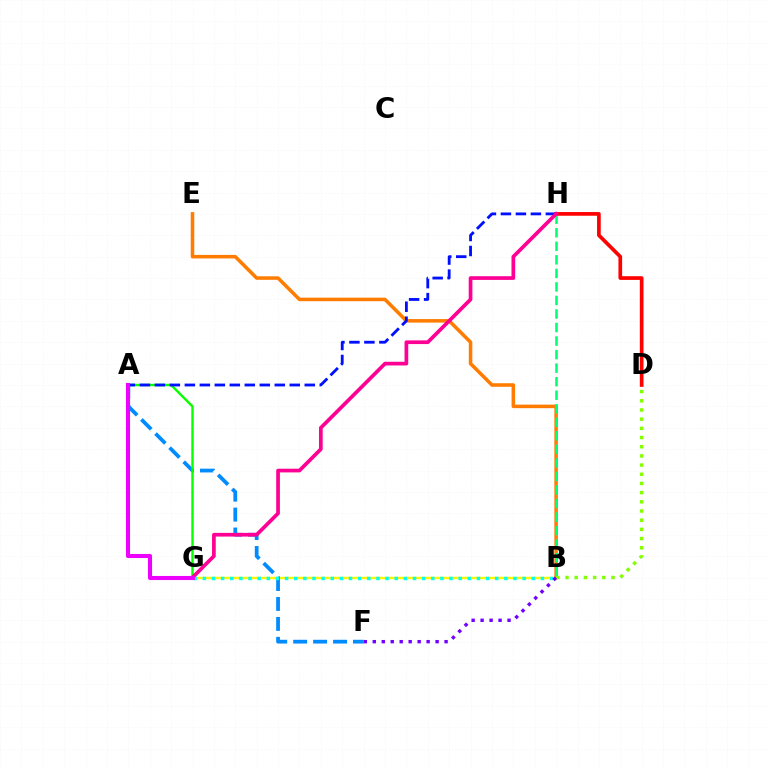{('B', 'G'): [{'color': '#fcf500', 'line_style': 'solid', 'thickness': 1.75}, {'color': '#00fff6', 'line_style': 'dotted', 'thickness': 2.48}], ('B', 'E'): [{'color': '#ff7c00', 'line_style': 'solid', 'thickness': 2.54}], ('A', 'F'): [{'color': '#008cff', 'line_style': 'dashed', 'thickness': 2.71}], ('A', 'G'): [{'color': '#08ff00', 'line_style': 'solid', 'thickness': 1.73}, {'color': '#ee00ff', 'line_style': 'solid', 'thickness': 2.94}], ('B', 'H'): [{'color': '#00ff74', 'line_style': 'dashed', 'thickness': 1.84}], ('D', 'H'): [{'color': '#ff0000', 'line_style': 'solid', 'thickness': 2.65}], ('A', 'H'): [{'color': '#0010ff', 'line_style': 'dashed', 'thickness': 2.04}], ('G', 'H'): [{'color': '#ff0094', 'line_style': 'solid', 'thickness': 2.66}], ('B', 'D'): [{'color': '#84ff00', 'line_style': 'dotted', 'thickness': 2.5}], ('B', 'F'): [{'color': '#7200ff', 'line_style': 'dotted', 'thickness': 2.44}]}